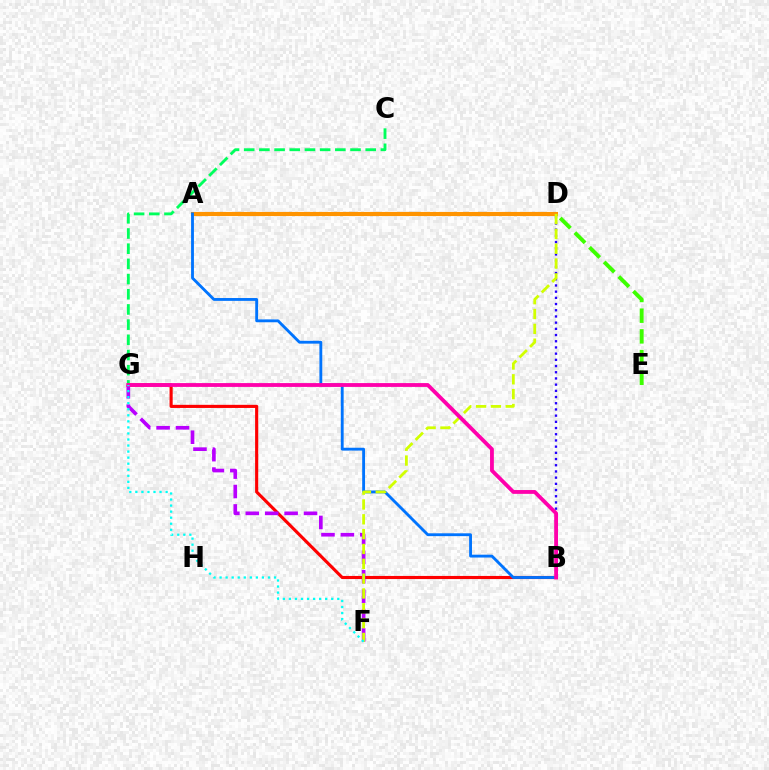{('D', 'E'): [{'color': '#3dff00', 'line_style': 'dashed', 'thickness': 2.81}], ('B', 'G'): [{'color': '#ff0000', 'line_style': 'solid', 'thickness': 2.25}, {'color': '#ff00ac', 'line_style': 'solid', 'thickness': 2.75}], ('A', 'D'): [{'color': '#ff9400', 'line_style': 'solid', 'thickness': 2.97}], ('A', 'B'): [{'color': '#0074ff', 'line_style': 'solid', 'thickness': 2.05}], ('C', 'G'): [{'color': '#00ff5c', 'line_style': 'dashed', 'thickness': 2.06}], ('F', 'G'): [{'color': '#b900ff', 'line_style': 'dashed', 'thickness': 2.64}, {'color': '#00fff6', 'line_style': 'dotted', 'thickness': 1.64}], ('B', 'D'): [{'color': '#2500ff', 'line_style': 'dotted', 'thickness': 1.68}], ('D', 'F'): [{'color': '#d1ff00', 'line_style': 'dashed', 'thickness': 2.01}]}